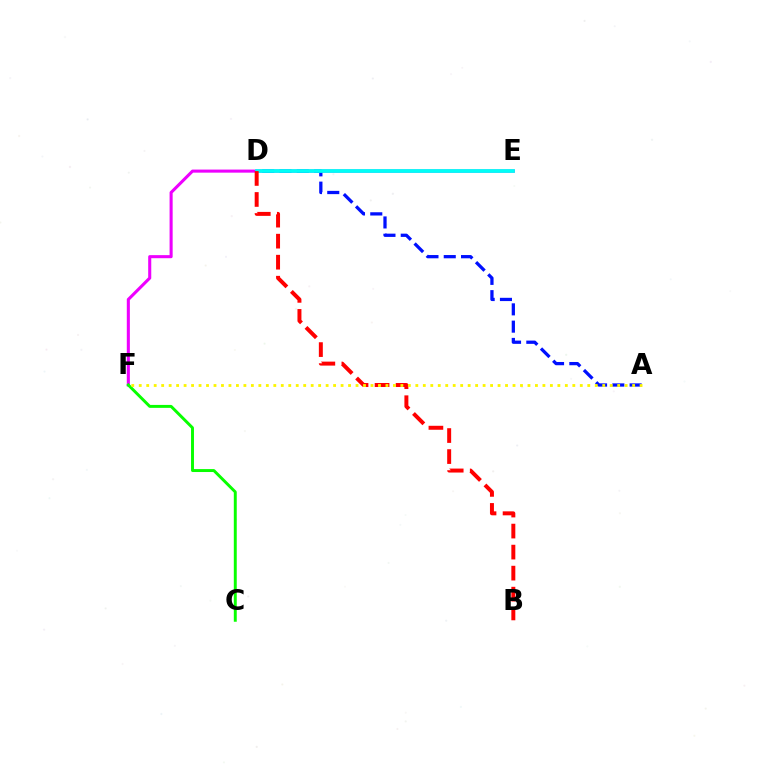{('E', 'F'): [{'color': '#ee00ff', 'line_style': 'solid', 'thickness': 2.21}], ('A', 'D'): [{'color': '#0010ff', 'line_style': 'dashed', 'thickness': 2.35}], ('D', 'E'): [{'color': '#00fff6', 'line_style': 'solid', 'thickness': 2.7}], ('C', 'F'): [{'color': '#08ff00', 'line_style': 'solid', 'thickness': 2.11}], ('B', 'D'): [{'color': '#ff0000', 'line_style': 'dashed', 'thickness': 2.86}], ('A', 'F'): [{'color': '#fcf500', 'line_style': 'dotted', 'thickness': 2.03}]}